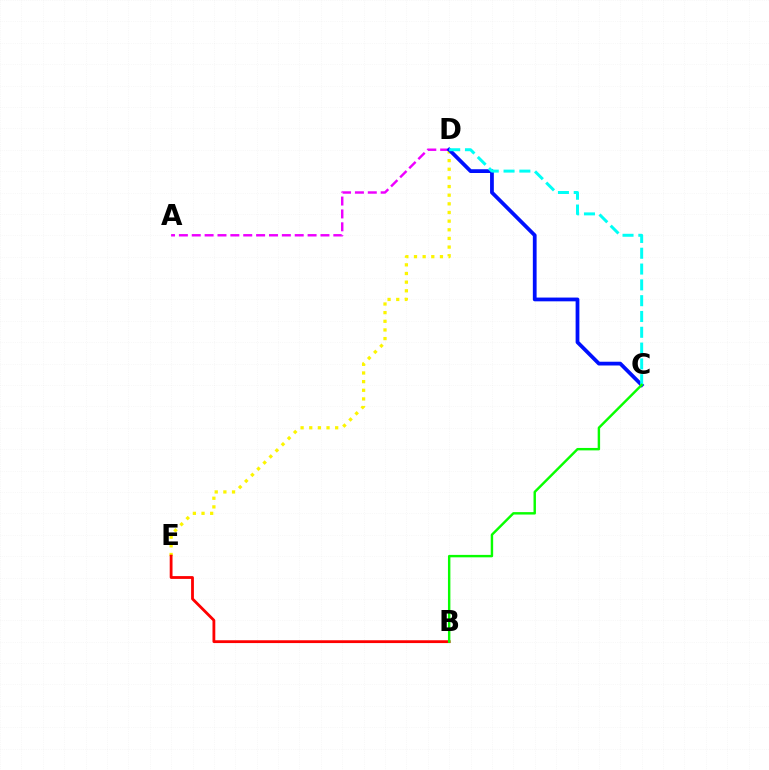{('D', 'E'): [{'color': '#fcf500', 'line_style': 'dotted', 'thickness': 2.35}], ('A', 'D'): [{'color': '#ee00ff', 'line_style': 'dashed', 'thickness': 1.75}], ('C', 'D'): [{'color': '#0010ff', 'line_style': 'solid', 'thickness': 2.71}, {'color': '#00fff6', 'line_style': 'dashed', 'thickness': 2.15}], ('B', 'E'): [{'color': '#ff0000', 'line_style': 'solid', 'thickness': 2.02}], ('B', 'C'): [{'color': '#08ff00', 'line_style': 'solid', 'thickness': 1.75}]}